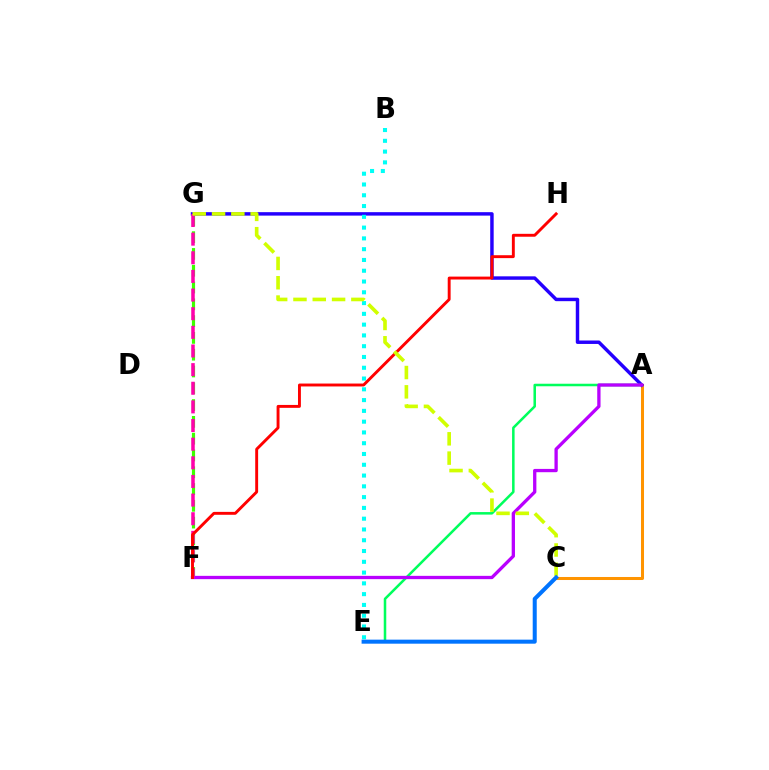{('A', 'C'): [{'color': '#ff9400', 'line_style': 'solid', 'thickness': 2.18}], ('F', 'G'): [{'color': '#3dff00', 'line_style': 'dashed', 'thickness': 2.28}, {'color': '#ff00ac', 'line_style': 'dashed', 'thickness': 2.53}], ('A', 'G'): [{'color': '#2500ff', 'line_style': 'solid', 'thickness': 2.49}], ('A', 'E'): [{'color': '#00ff5c', 'line_style': 'solid', 'thickness': 1.82}], ('B', 'E'): [{'color': '#00fff6', 'line_style': 'dotted', 'thickness': 2.93}], ('A', 'F'): [{'color': '#b900ff', 'line_style': 'solid', 'thickness': 2.38}], ('F', 'H'): [{'color': '#ff0000', 'line_style': 'solid', 'thickness': 2.09}], ('C', 'G'): [{'color': '#d1ff00', 'line_style': 'dashed', 'thickness': 2.62}], ('C', 'E'): [{'color': '#0074ff', 'line_style': 'solid', 'thickness': 2.9}]}